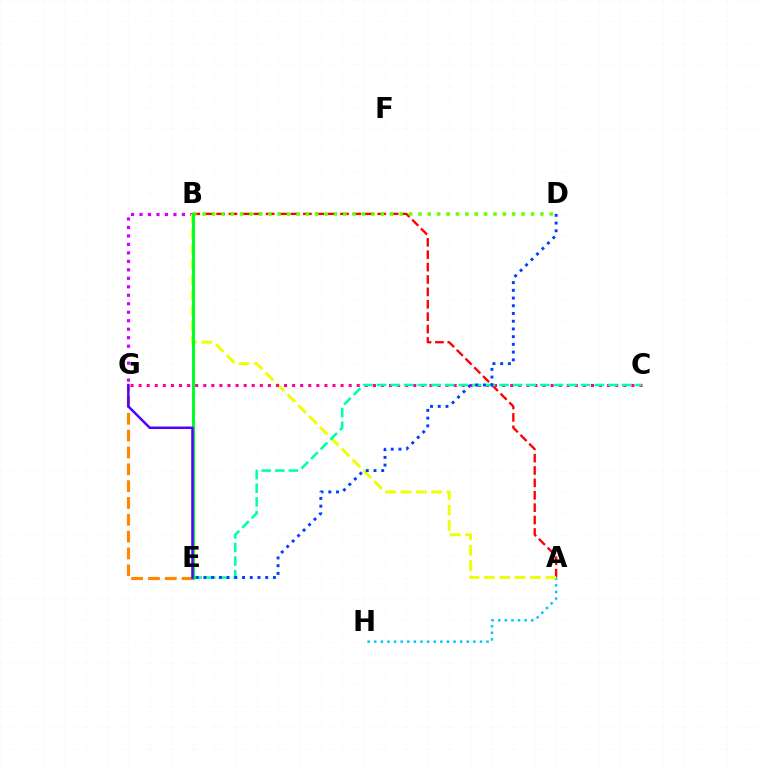{('A', 'B'): [{'color': '#ff0000', 'line_style': 'dashed', 'thickness': 1.68}, {'color': '#eeff00', 'line_style': 'dashed', 'thickness': 2.09}], ('A', 'H'): [{'color': '#00c7ff', 'line_style': 'dotted', 'thickness': 1.8}], ('B', 'G'): [{'color': '#d600ff', 'line_style': 'dotted', 'thickness': 2.3}], ('E', 'G'): [{'color': '#ff8800', 'line_style': 'dashed', 'thickness': 2.29}, {'color': '#4f00ff', 'line_style': 'solid', 'thickness': 1.81}], ('B', 'D'): [{'color': '#66ff00', 'line_style': 'dotted', 'thickness': 2.55}], ('C', 'G'): [{'color': '#ff00a0', 'line_style': 'dotted', 'thickness': 2.19}], ('C', 'E'): [{'color': '#00ffaf', 'line_style': 'dashed', 'thickness': 1.85}], ('B', 'E'): [{'color': '#00ff27', 'line_style': 'solid', 'thickness': 2.18}], ('D', 'E'): [{'color': '#003fff', 'line_style': 'dotted', 'thickness': 2.1}]}